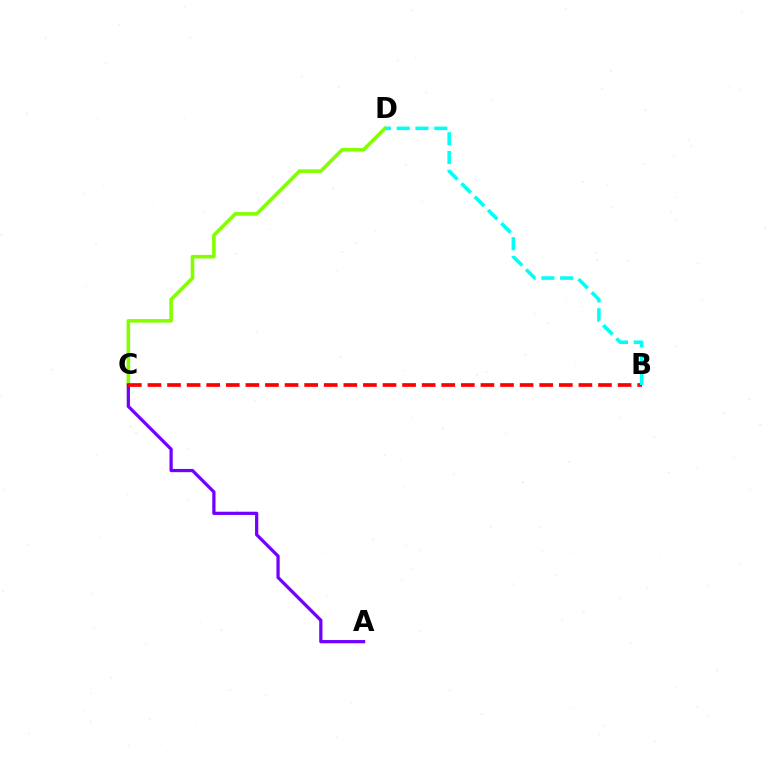{('C', 'D'): [{'color': '#84ff00', 'line_style': 'solid', 'thickness': 2.58}], ('A', 'C'): [{'color': '#7200ff', 'line_style': 'solid', 'thickness': 2.33}], ('B', 'C'): [{'color': '#ff0000', 'line_style': 'dashed', 'thickness': 2.66}], ('B', 'D'): [{'color': '#00fff6', 'line_style': 'dashed', 'thickness': 2.55}]}